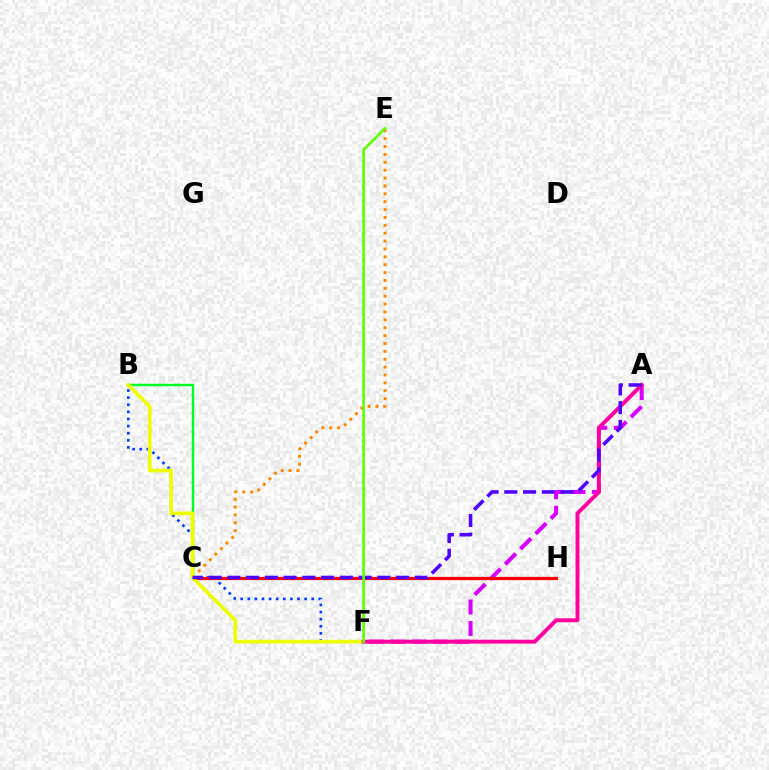{('A', 'F'): [{'color': '#d600ff', 'line_style': 'dashed', 'thickness': 2.92}, {'color': '#ff00a0', 'line_style': 'solid', 'thickness': 2.82}], ('C', 'H'): [{'color': '#00c7ff', 'line_style': 'dotted', 'thickness': 1.65}, {'color': '#ff0000', 'line_style': 'solid', 'thickness': 2.3}], ('B', 'F'): [{'color': '#003fff', 'line_style': 'dotted', 'thickness': 1.93}, {'color': '#eeff00', 'line_style': 'solid', 'thickness': 2.65}], ('E', 'F'): [{'color': '#00ffaf', 'line_style': 'dotted', 'thickness': 1.82}, {'color': '#66ff00', 'line_style': 'solid', 'thickness': 1.9}], ('C', 'E'): [{'color': '#ff8800', 'line_style': 'dotted', 'thickness': 2.14}], ('B', 'C'): [{'color': '#00ff27', 'line_style': 'solid', 'thickness': 1.78}], ('A', 'C'): [{'color': '#4f00ff', 'line_style': 'dashed', 'thickness': 2.55}]}